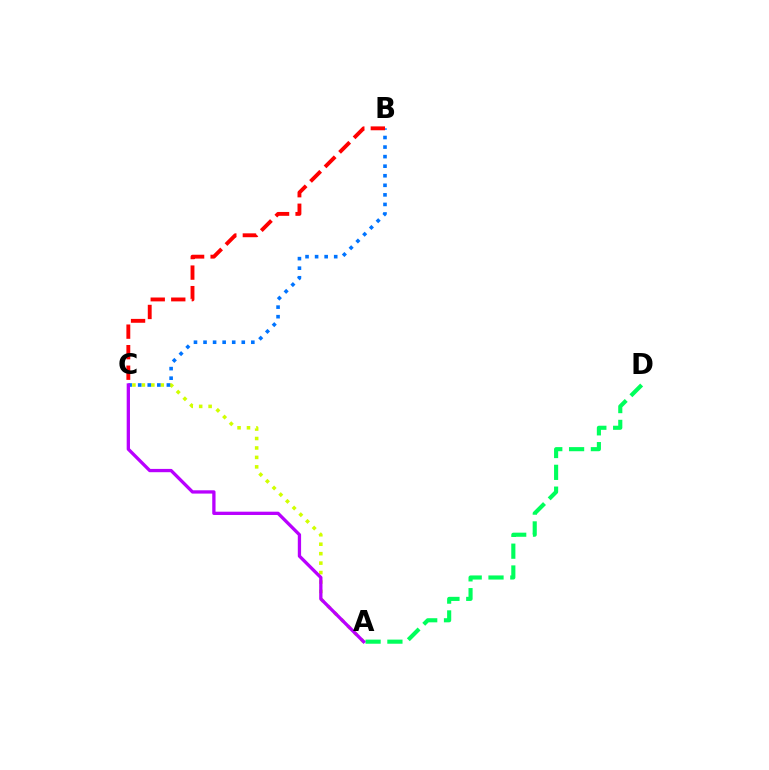{('A', 'C'): [{'color': '#d1ff00', 'line_style': 'dotted', 'thickness': 2.57}, {'color': '#b900ff', 'line_style': 'solid', 'thickness': 2.37}], ('A', 'D'): [{'color': '#00ff5c', 'line_style': 'dashed', 'thickness': 2.96}], ('B', 'C'): [{'color': '#0074ff', 'line_style': 'dotted', 'thickness': 2.6}, {'color': '#ff0000', 'line_style': 'dashed', 'thickness': 2.79}]}